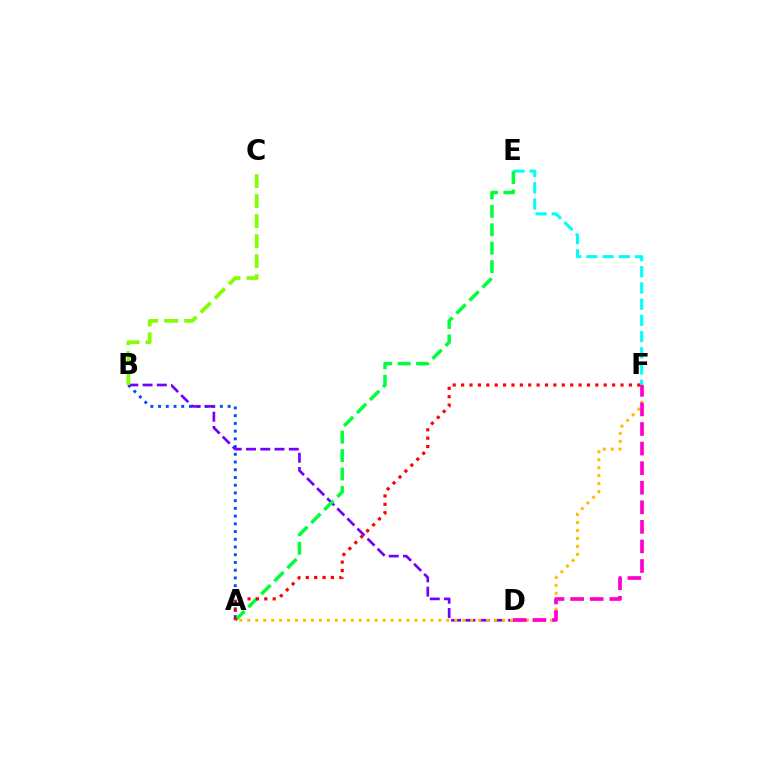{('A', 'B'): [{'color': '#004bff', 'line_style': 'dotted', 'thickness': 2.1}], ('E', 'F'): [{'color': '#00fff6', 'line_style': 'dashed', 'thickness': 2.2}], ('B', 'D'): [{'color': '#7200ff', 'line_style': 'dashed', 'thickness': 1.94}], ('A', 'E'): [{'color': '#00ff39', 'line_style': 'dashed', 'thickness': 2.5}], ('A', 'F'): [{'color': '#ffbd00', 'line_style': 'dotted', 'thickness': 2.16}, {'color': '#ff0000', 'line_style': 'dotted', 'thickness': 2.28}], ('D', 'F'): [{'color': '#ff00cf', 'line_style': 'dashed', 'thickness': 2.66}], ('B', 'C'): [{'color': '#84ff00', 'line_style': 'dashed', 'thickness': 2.72}]}